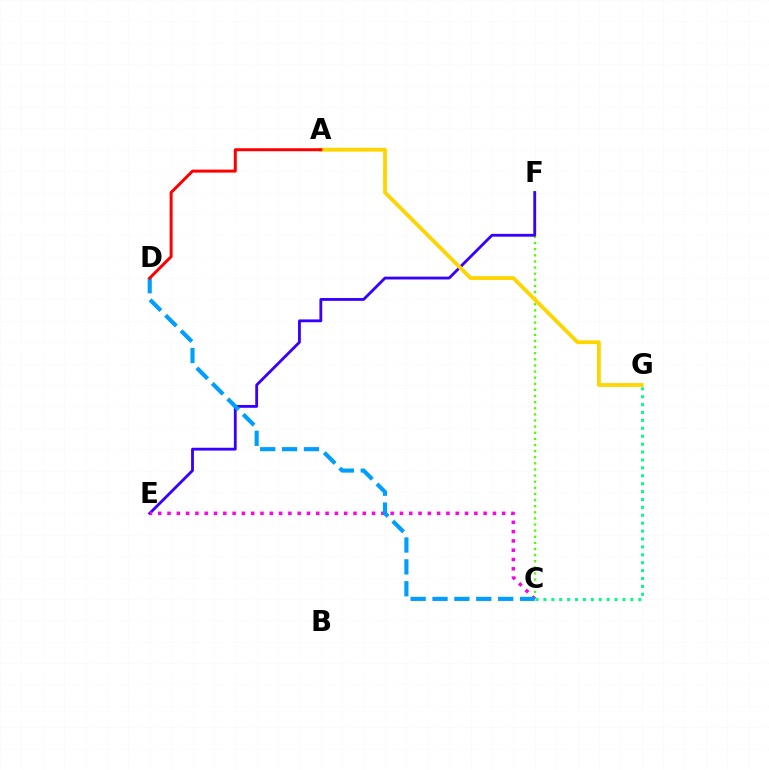{('C', 'F'): [{'color': '#4fff00', 'line_style': 'dotted', 'thickness': 1.66}], ('C', 'G'): [{'color': '#00ff86', 'line_style': 'dotted', 'thickness': 2.15}], ('E', 'F'): [{'color': '#3700ff', 'line_style': 'solid', 'thickness': 2.03}], ('C', 'E'): [{'color': '#ff00ed', 'line_style': 'dotted', 'thickness': 2.53}], ('C', 'D'): [{'color': '#009eff', 'line_style': 'dashed', 'thickness': 2.97}], ('A', 'G'): [{'color': '#ffd500', 'line_style': 'solid', 'thickness': 2.74}], ('A', 'D'): [{'color': '#ff0000', 'line_style': 'solid', 'thickness': 2.15}]}